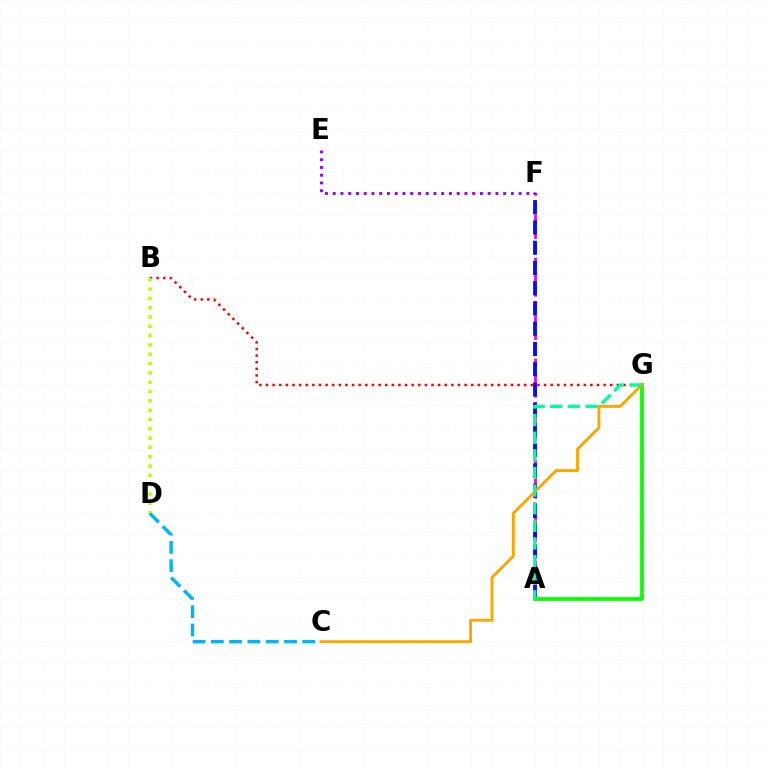{('A', 'F'): [{'color': '#ff00bd', 'line_style': 'dashed', 'thickness': 1.96}, {'color': '#0010ff', 'line_style': 'dashed', 'thickness': 2.75}], ('E', 'F'): [{'color': '#9b00ff', 'line_style': 'dotted', 'thickness': 2.11}], ('A', 'G'): [{'color': '#08ff00', 'line_style': 'solid', 'thickness': 2.72}, {'color': '#00ff9d', 'line_style': 'dashed', 'thickness': 2.39}], ('C', 'D'): [{'color': '#00b5ff', 'line_style': 'dashed', 'thickness': 2.48}], ('C', 'G'): [{'color': '#ffa500', 'line_style': 'solid', 'thickness': 2.07}], ('B', 'G'): [{'color': '#ff0000', 'line_style': 'dotted', 'thickness': 1.8}], ('B', 'D'): [{'color': '#b3ff00', 'line_style': 'dotted', 'thickness': 2.53}]}